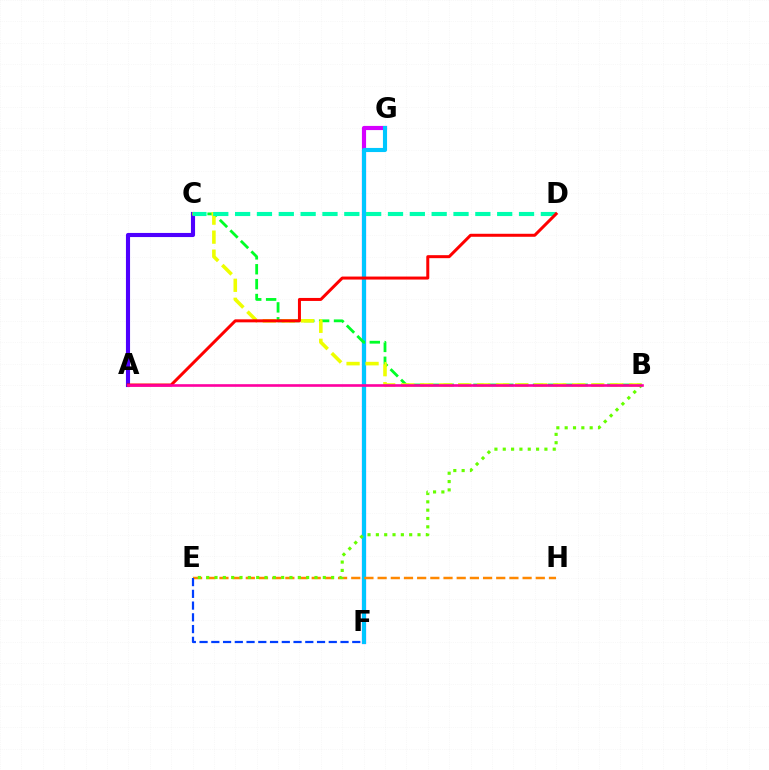{('F', 'G'): [{'color': '#d600ff', 'line_style': 'solid', 'thickness': 3.0}, {'color': '#00c7ff', 'line_style': 'solid', 'thickness': 2.96}], ('A', 'C'): [{'color': '#4f00ff', 'line_style': 'solid', 'thickness': 2.96}], ('B', 'C'): [{'color': '#00ff27', 'line_style': 'dashed', 'thickness': 2.02}, {'color': '#eeff00', 'line_style': 'dashed', 'thickness': 2.58}], ('C', 'D'): [{'color': '#00ffaf', 'line_style': 'dashed', 'thickness': 2.97}], ('E', 'H'): [{'color': '#ff8800', 'line_style': 'dashed', 'thickness': 1.79}], ('B', 'E'): [{'color': '#66ff00', 'line_style': 'dotted', 'thickness': 2.26}], ('A', 'D'): [{'color': '#ff0000', 'line_style': 'solid', 'thickness': 2.16}], ('A', 'B'): [{'color': '#ff00a0', 'line_style': 'solid', 'thickness': 1.9}], ('E', 'F'): [{'color': '#003fff', 'line_style': 'dashed', 'thickness': 1.6}]}